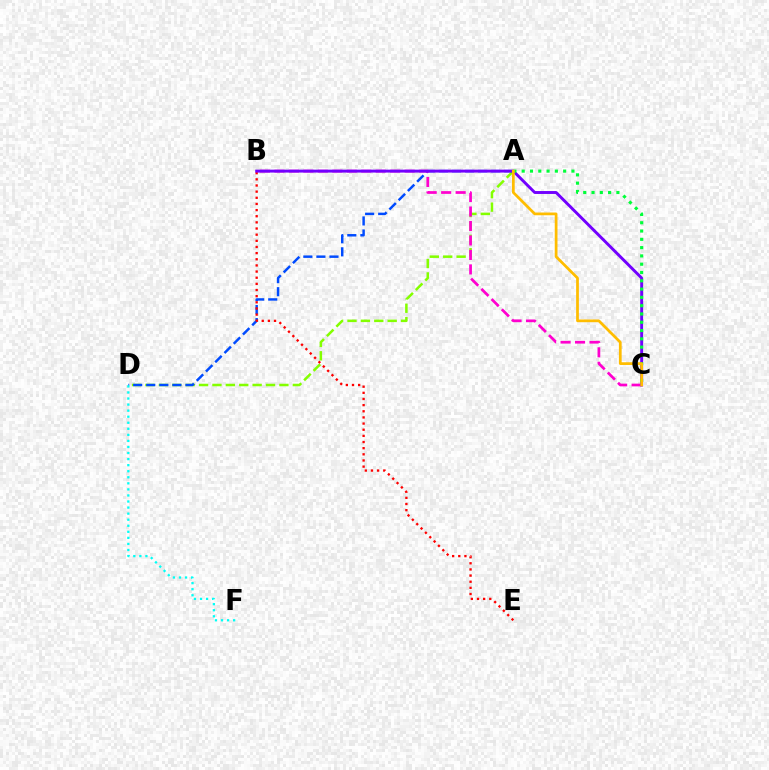{('A', 'D'): [{'color': '#84ff00', 'line_style': 'dashed', 'thickness': 1.82}, {'color': '#004bff', 'line_style': 'dashed', 'thickness': 1.78}], ('B', 'E'): [{'color': '#ff0000', 'line_style': 'dotted', 'thickness': 1.67}], ('B', 'C'): [{'color': '#ff00cf', 'line_style': 'dashed', 'thickness': 1.97}, {'color': '#7200ff', 'line_style': 'solid', 'thickness': 2.1}], ('D', 'F'): [{'color': '#00fff6', 'line_style': 'dotted', 'thickness': 1.65}], ('A', 'C'): [{'color': '#00ff39', 'line_style': 'dotted', 'thickness': 2.25}, {'color': '#ffbd00', 'line_style': 'solid', 'thickness': 1.97}]}